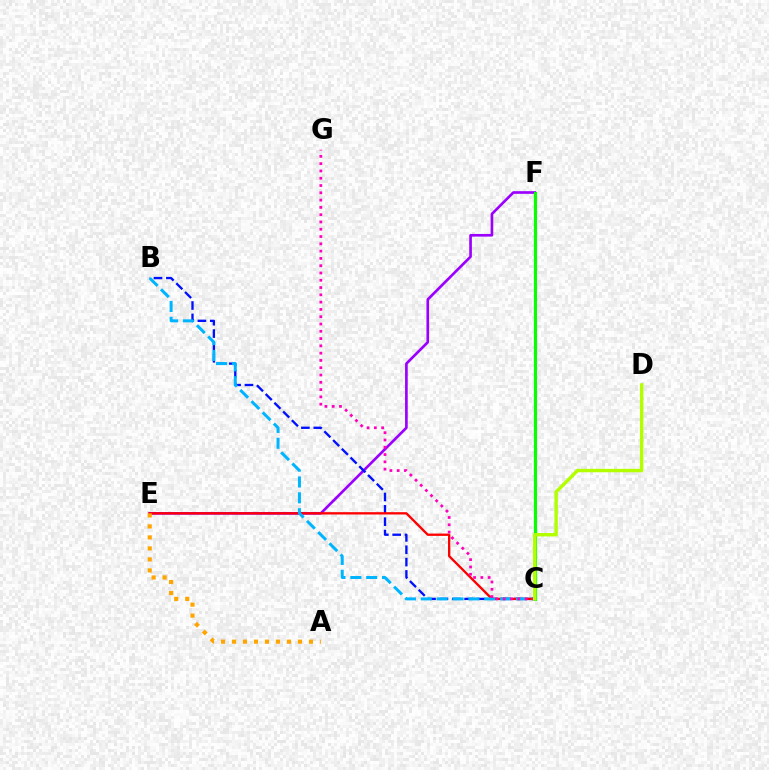{('E', 'F'): [{'color': '#9b00ff', 'line_style': 'solid', 'thickness': 1.92}], ('C', 'F'): [{'color': '#00ff9d', 'line_style': 'dotted', 'thickness': 1.58}, {'color': '#08ff00', 'line_style': 'solid', 'thickness': 2.26}], ('B', 'C'): [{'color': '#0010ff', 'line_style': 'dashed', 'thickness': 1.68}, {'color': '#00b5ff', 'line_style': 'dashed', 'thickness': 2.15}], ('C', 'E'): [{'color': '#ff0000', 'line_style': 'solid', 'thickness': 1.67}], ('A', 'E'): [{'color': '#ffa500', 'line_style': 'dotted', 'thickness': 2.99}], ('C', 'G'): [{'color': '#ff00bd', 'line_style': 'dotted', 'thickness': 1.98}], ('C', 'D'): [{'color': '#b3ff00', 'line_style': 'solid', 'thickness': 2.45}]}